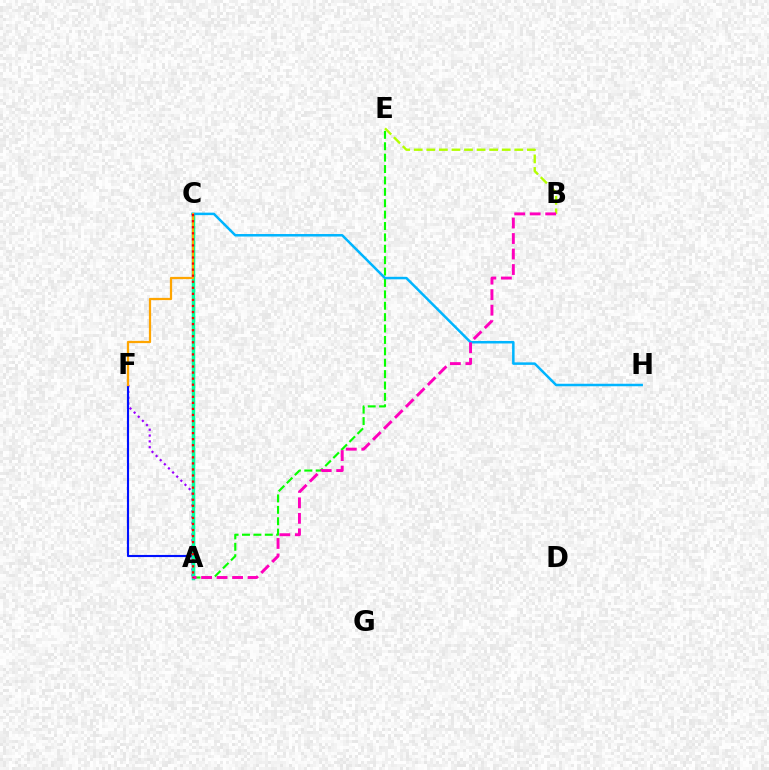{('A', 'E'): [{'color': '#08ff00', 'line_style': 'dashed', 'thickness': 1.55}], ('B', 'E'): [{'color': '#b3ff00', 'line_style': 'dashed', 'thickness': 1.71}], ('A', 'F'): [{'color': '#9b00ff', 'line_style': 'dotted', 'thickness': 1.58}, {'color': '#0010ff', 'line_style': 'solid', 'thickness': 1.53}], ('A', 'C'): [{'color': '#00ff9d', 'line_style': 'solid', 'thickness': 2.52}, {'color': '#ff0000', 'line_style': 'dotted', 'thickness': 1.65}], ('C', 'H'): [{'color': '#00b5ff', 'line_style': 'solid', 'thickness': 1.8}], ('C', 'F'): [{'color': '#ffa500', 'line_style': 'solid', 'thickness': 1.62}], ('A', 'B'): [{'color': '#ff00bd', 'line_style': 'dashed', 'thickness': 2.11}]}